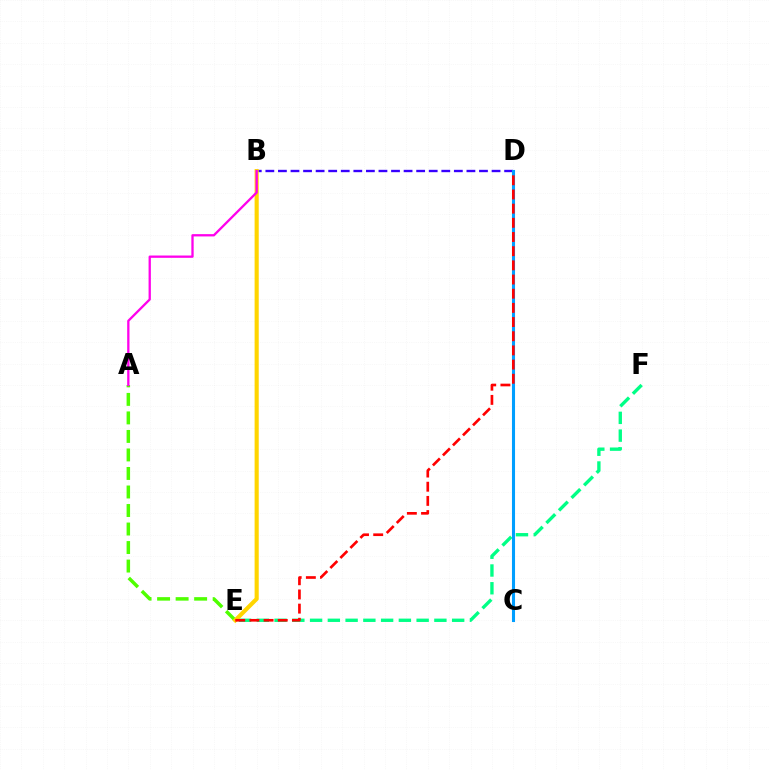{('A', 'E'): [{'color': '#4fff00', 'line_style': 'dashed', 'thickness': 2.52}], ('E', 'F'): [{'color': '#00ff86', 'line_style': 'dashed', 'thickness': 2.41}], ('B', 'D'): [{'color': '#3700ff', 'line_style': 'dashed', 'thickness': 1.71}], ('B', 'E'): [{'color': '#ffd500', 'line_style': 'solid', 'thickness': 2.97}], ('C', 'D'): [{'color': '#009eff', 'line_style': 'solid', 'thickness': 2.22}], ('D', 'E'): [{'color': '#ff0000', 'line_style': 'dashed', 'thickness': 1.93}], ('A', 'B'): [{'color': '#ff00ed', 'line_style': 'solid', 'thickness': 1.66}]}